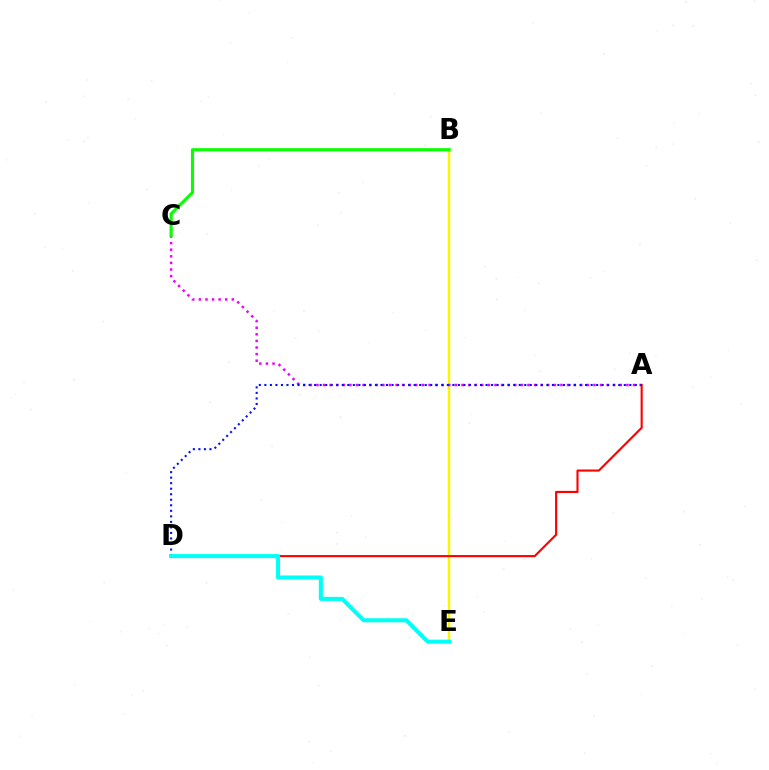{('B', 'E'): [{'color': '#fcf500', 'line_style': 'solid', 'thickness': 1.76}], ('A', 'C'): [{'color': '#ee00ff', 'line_style': 'dotted', 'thickness': 1.79}], ('B', 'C'): [{'color': '#08ff00', 'line_style': 'solid', 'thickness': 2.24}], ('A', 'D'): [{'color': '#ff0000', 'line_style': 'solid', 'thickness': 1.53}, {'color': '#0010ff', 'line_style': 'dotted', 'thickness': 1.5}], ('D', 'E'): [{'color': '#00fff6', 'line_style': 'solid', 'thickness': 2.92}]}